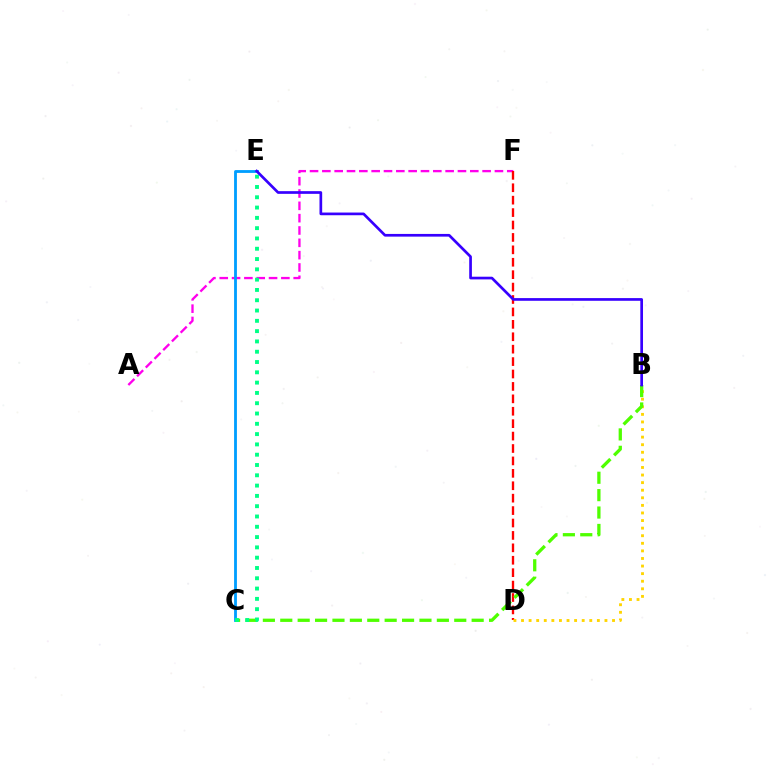{('A', 'F'): [{'color': '#ff00ed', 'line_style': 'dashed', 'thickness': 1.67}], ('C', 'E'): [{'color': '#009eff', 'line_style': 'solid', 'thickness': 2.03}, {'color': '#00ff86', 'line_style': 'dotted', 'thickness': 2.8}], ('D', 'F'): [{'color': '#ff0000', 'line_style': 'dashed', 'thickness': 1.69}], ('B', 'D'): [{'color': '#ffd500', 'line_style': 'dotted', 'thickness': 2.06}], ('B', 'C'): [{'color': '#4fff00', 'line_style': 'dashed', 'thickness': 2.36}], ('B', 'E'): [{'color': '#3700ff', 'line_style': 'solid', 'thickness': 1.94}]}